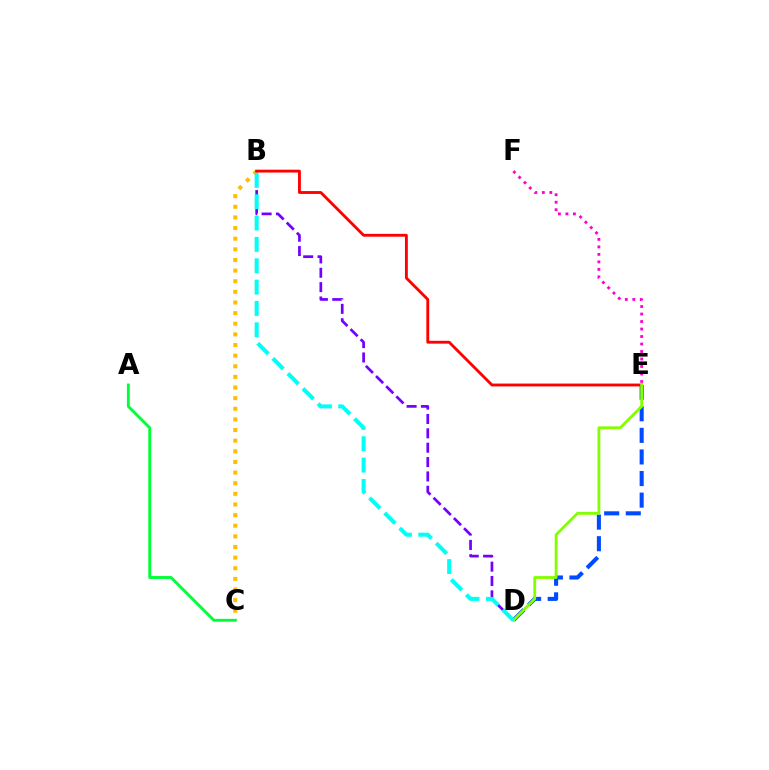{('B', 'C'): [{'color': '#ffbd00', 'line_style': 'dotted', 'thickness': 2.89}], ('D', 'E'): [{'color': '#004bff', 'line_style': 'dashed', 'thickness': 2.93}, {'color': '#84ff00', 'line_style': 'solid', 'thickness': 2.04}], ('B', 'E'): [{'color': '#ff0000', 'line_style': 'solid', 'thickness': 2.05}], ('E', 'F'): [{'color': '#ff00cf', 'line_style': 'dotted', 'thickness': 2.04}], ('B', 'D'): [{'color': '#7200ff', 'line_style': 'dashed', 'thickness': 1.95}, {'color': '#00fff6', 'line_style': 'dashed', 'thickness': 2.9}], ('A', 'C'): [{'color': '#00ff39', 'line_style': 'solid', 'thickness': 2.08}]}